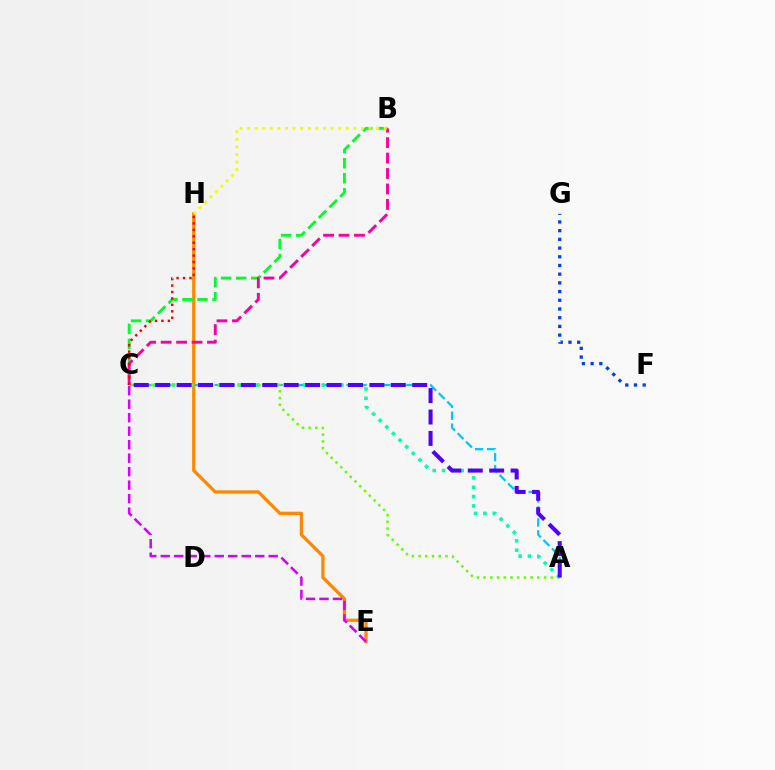{('A', 'C'): [{'color': '#00c7ff', 'line_style': 'dashed', 'thickness': 1.63}, {'color': '#00ffaf', 'line_style': 'dotted', 'thickness': 2.54}, {'color': '#66ff00', 'line_style': 'dotted', 'thickness': 1.82}, {'color': '#4f00ff', 'line_style': 'dashed', 'thickness': 2.91}], ('E', 'H'): [{'color': '#ff8800', 'line_style': 'solid', 'thickness': 2.36}], ('F', 'G'): [{'color': '#003fff', 'line_style': 'dotted', 'thickness': 2.36}], ('B', 'C'): [{'color': '#00ff27', 'line_style': 'dashed', 'thickness': 2.04}, {'color': '#ff00a0', 'line_style': 'dashed', 'thickness': 2.1}], ('C', 'E'): [{'color': '#d600ff', 'line_style': 'dashed', 'thickness': 1.83}], ('C', 'H'): [{'color': '#ff0000', 'line_style': 'dotted', 'thickness': 1.75}], ('B', 'H'): [{'color': '#eeff00', 'line_style': 'dotted', 'thickness': 2.06}]}